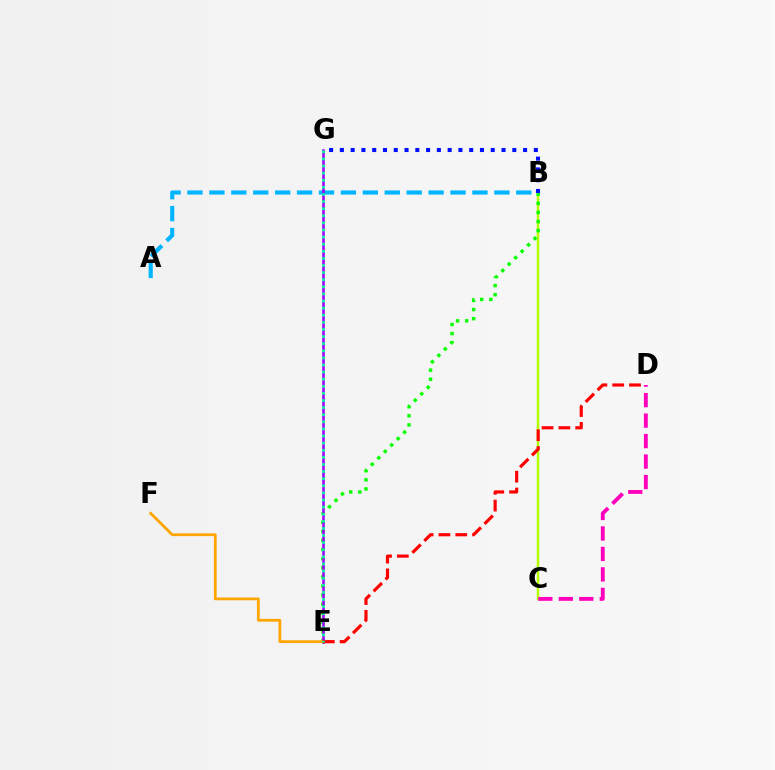{('B', 'C'): [{'color': '#b3ff00', 'line_style': 'solid', 'thickness': 1.79}], ('B', 'E'): [{'color': '#08ff00', 'line_style': 'dotted', 'thickness': 2.47}], ('C', 'D'): [{'color': '#ff00bd', 'line_style': 'dashed', 'thickness': 2.78}], ('A', 'B'): [{'color': '#00b5ff', 'line_style': 'dashed', 'thickness': 2.98}], ('E', 'G'): [{'color': '#9b00ff', 'line_style': 'solid', 'thickness': 1.83}, {'color': '#00ff9d', 'line_style': 'dotted', 'thickness': 1.93}], ('E', 'F'): [{'color': '#ffa500', 'line_style': 'solid', 'thickness': 2.0}], ('D', 'E'): [{'color': '#ff0000', 'line_style': 'dashed', 'thickness': 2.28}], ('B', 'G'): [{'color': '#0010ff', 'line_style': 'dotted', 'thickness': 2.93}]}